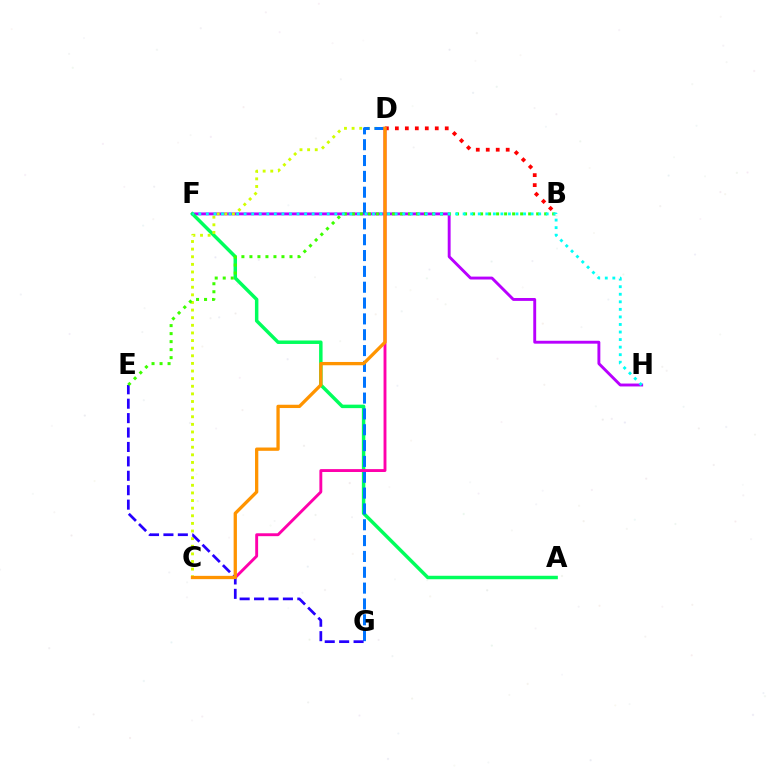{('F', 'H'): [{'color': '#b900ff', 'line_style': 'solid', 'thickness': 2.09}, {'color': '#00fff6', 'line_style': 'dotted', 'thickness': 2.05}], ('B', 'D'): [{'color': '#ff0000', 'line_style': 'dotted', 'thickness': 2.71}], ('A', 'F'): [{'color': '#00ff5c', 'line_style': 'solid', 'thickness': 2.5}], ('C', 'D'): [{'color': '#d1ff00', 'line_style': 'dotted', 'thickness': 2.07}, {'color': '#ff00ac', 'line_style': 'solid', 'thickness': 2.08}, {'color': '#ff9400', 'line_style': 'solid', 'thickness': 2.37}], ('D', 'G'): [{'color': '#0074ff', 'line_style': 'dashed', 'thickness': 2.15}], ('E', 'G'): [{'color': '#2500ff', 'line_style': 'dashed', 'thickness': 1.96}], ('B', 'E'): [{'color': '#3dff00', 'line_style': 'dotted', 'thickness': 2.18}]}